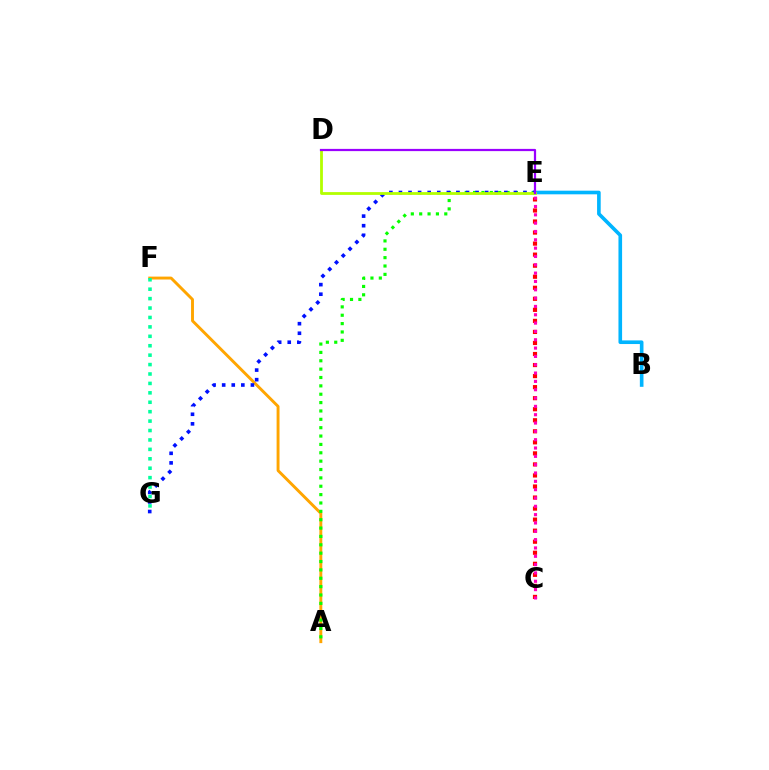{('A', 'F'): [{'color': '#ffa500', 'line_style': 'solid', 'thickness': 2.09}], ('A', 'E'): [{'color': '#08ff00', 'line_style': 'dotted', 'thickness': 2.27}], ('C', 'E'): [{'color': '#ff0000', 'line_style': 'dotted', 'thickness': 3.0}, {'color': '#ff00bd', 'line_style': 'dotted', 'thickness': 2.26}], ('B', 'E'): [{'color': '#00b5ff', 'line_style': 'solid', 'thickness': 2.61}], ('F', 'G'): [{'color': '#00ff9d', 'line_style': 'dotted', 'thickness': 2.56}], ('E', 'G'): [{'color': '#0010ff', 'line_style': 'dotted', 'thickness': 2.6}], ('D', 'E'): [{'color': '#b3ff00', 'line_style': 'solid', 'thickness': 2.01}, {'color': '#9b00ff', 'line_style': 'solid', 'thickness': 1.61}]}